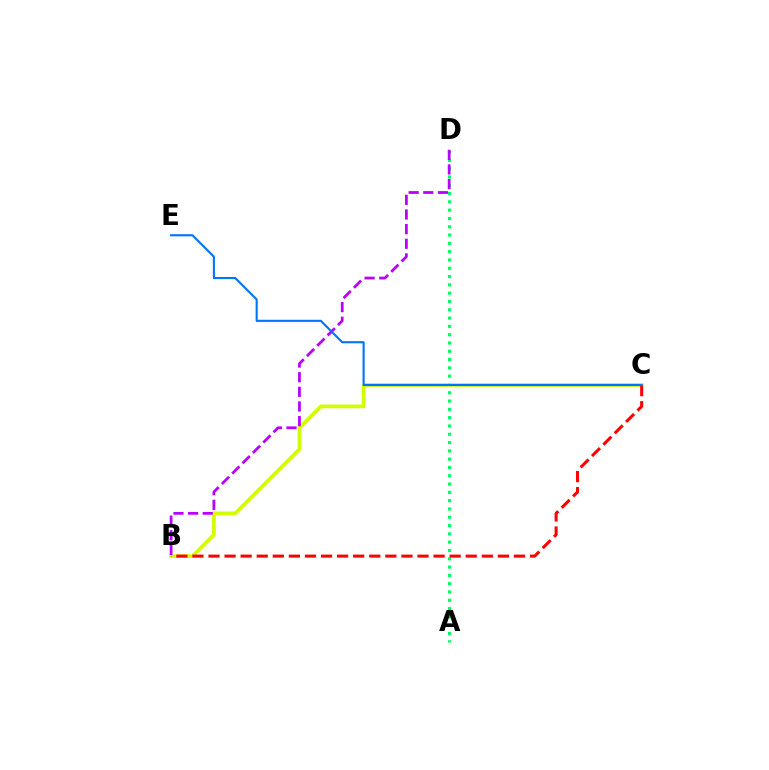{('A', 'D'): [{'color': '#00ff5c', 'line_style': 'dotted', 'thickness': 2.26}], ('B', 'C'): [{'color': '#d1ff00', 'line_style': 'solid', 'thickness': 2.68}, {'color': '#ff0000', 'line_style': 'dashed', 'thickness': 2.18}], ('B', 'D'): [{'color': '#b900ff', 'line_style': 'dashed', 'thickness': 1.99}], ('C', 'E'): [{'color': '#0074ff', 'line_style': 'solid', 'thickness': 1.52}]}